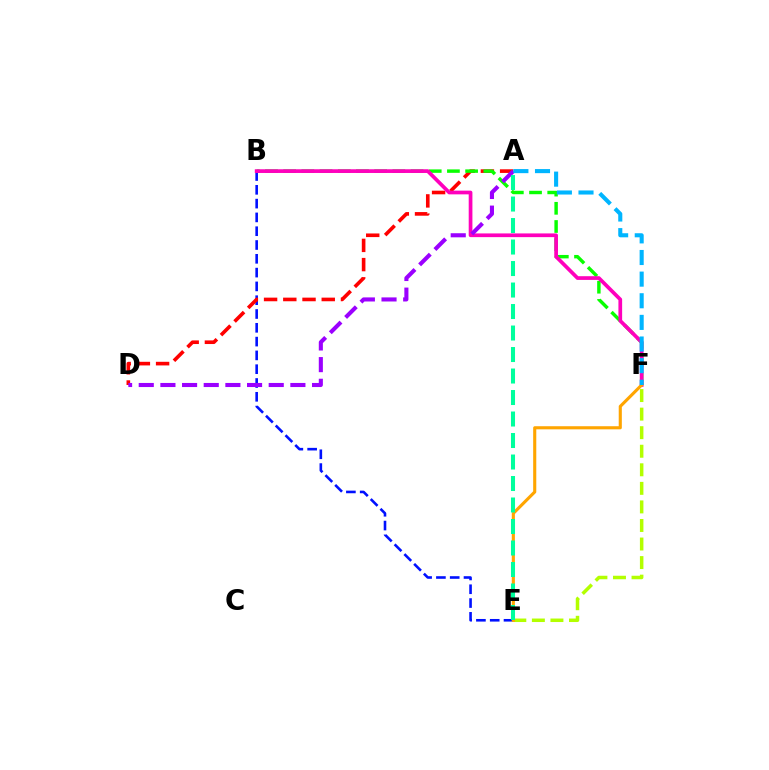{('B', 'E'): [{'color': '#0010ff', 'line_style': 'dashed', 'thickness': 1.87}], ('A', 'D'): [{'color': '#ff0000', 'line_style': 'dashed', 'thickness': 2.61}, {'color': '#9b00ff', 'line_style': 'dashed', 'thickness': 2.94}], ('B', 'F'): [{'color': '#08ff00', 'line_style': 'dashed', 'thickness': 2.47}, {'color': '#ff00bd', 'line_style': 'solid', 'thickness': 2.67}], ('E', 'F'): [{'color': '#b3ff00', 'line_style': 'dashed', 'thickness': 2.52}, {'color': '#ffa500', 'line_style': 'solid', 'thickness': 2.24}], ('A', 'E'): [{'color': '#00ff9d', 'line_style': 'dashed', 'thickness': 2.92}], ('A', 'F'): [{'color': '#00b5ff', 'line_style': 'dashed', 'thickness': 2.94}]}